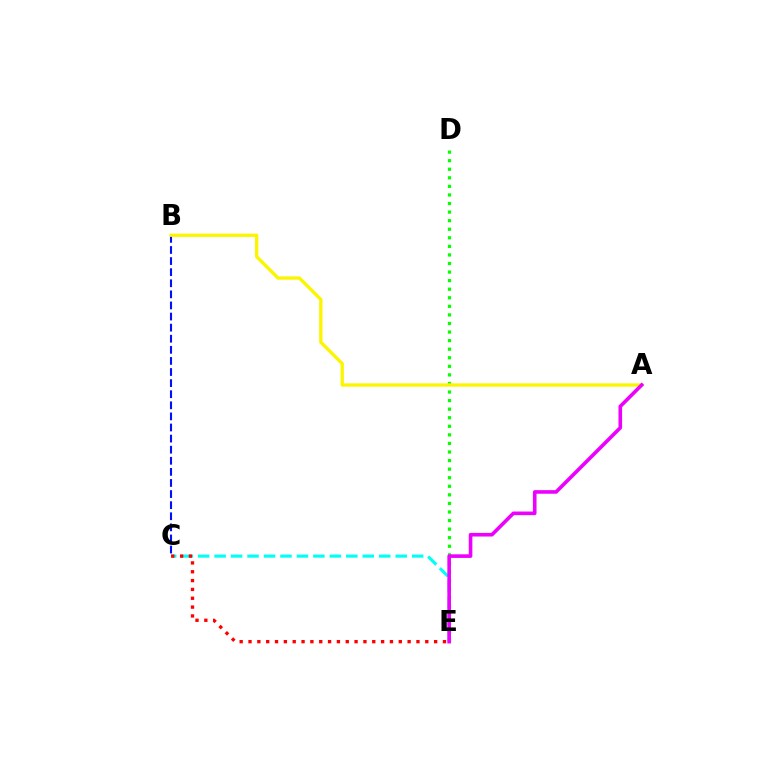{('B', 'C'): [{'color': '#0010ff', 'line_style': 'dashed', 'thickness': 1.51}], ('D', 'E'): [{'color': '#08ff00', 'line_style': 'dotted', 'thickness': 2.33}], ('A', 'B'): [{'color': '#fcf500', 'line_style': 'solid', 'thickness': 2.39}], ('C', 'E'): [{'color': '#00fff6', 'line_style': 'dashed', 'thickness': 2.24}, {'color': '#ff0000', 'line_style': 'dotted', 'thickness': 2.4}], ('A', 'E'): [{'color': '#ee00ff', 'line_style': 'solid', 'thickness': 2.6}]}